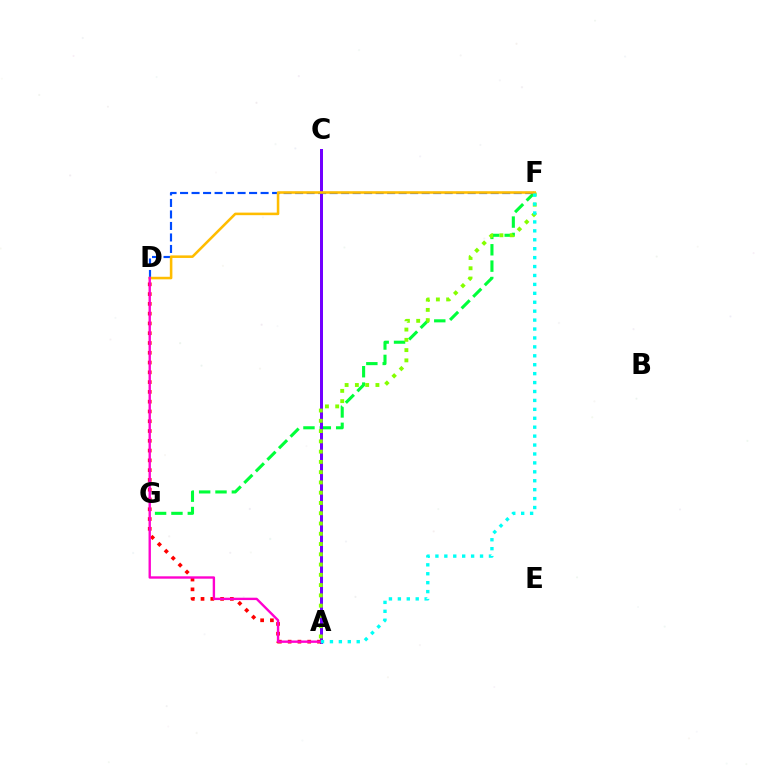{('F', 'G'): [{'color': '#00ff39', 'line_style': 'dashed', 'thickness': 2.22}], ('A', 'C'): [{'color': '#7200ff', 'line_style': 'solid', 'thickness': 2.16}], ('A', 'D'): [{'color': '#ff0000', 'line_style': 'dotted', 'thickness': 2.66}, {'color': '#ff00cf', 'line_style': 'solid', 'thickness': 1.71}], ('D', 'F'): [{'color': '#004bff', 'line_style': 'dashed', 'thickness': 1.56}, {'color': '#ffbd00', 'line_style': 'solid', 'thickness': 1.84}], ('A', 'F'): [{'color': '#84ff00', 'line_style': 'dotted', 'thickness': 2.79}, {'color': '#00fff6', 'line_style': 'dotted', 'thickness': 2.42}]}